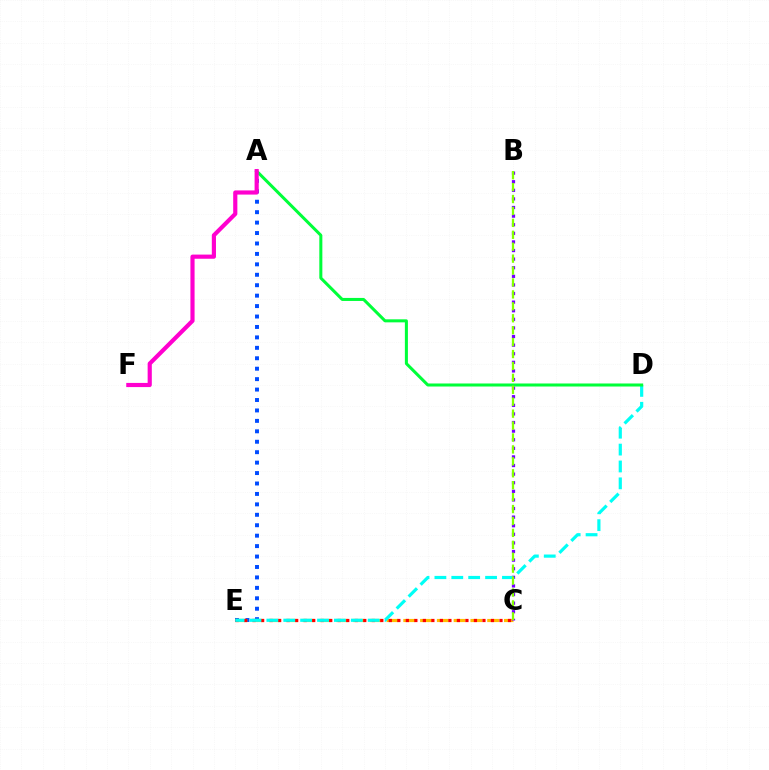{('A', 'E'): [{'color': '#004bff', 'line_style': 'dotted', 'thickness': 2.84}], ('C', 'E'): [{'color': '#ffbd00', 'line_style': 'dashed', 'thickness': 2.28}, {'color': '#ff0000', 'line_style': 'dotted', 'thickness': 2.31}], ('B', 'C'): [{'color': '#7200ff', 'line_style': 'dotted', 'thickness': 2.34}, {'color': '#84ff00', 'line_style': 'dashed', 'thickness': 1.62}], ('D', 'E'): [{'color': '#00fff6', 'line_style': 'dashed', 'thickness': 2.29}], ('A', 'D'): [{'color': '#00ff39', 'line_style': 'solid', 'thickness': 2.18}], ('A', 'F'): [{'color': '#ff00cf', 'line_style': 'solid', 'thickness': 3.0}]}